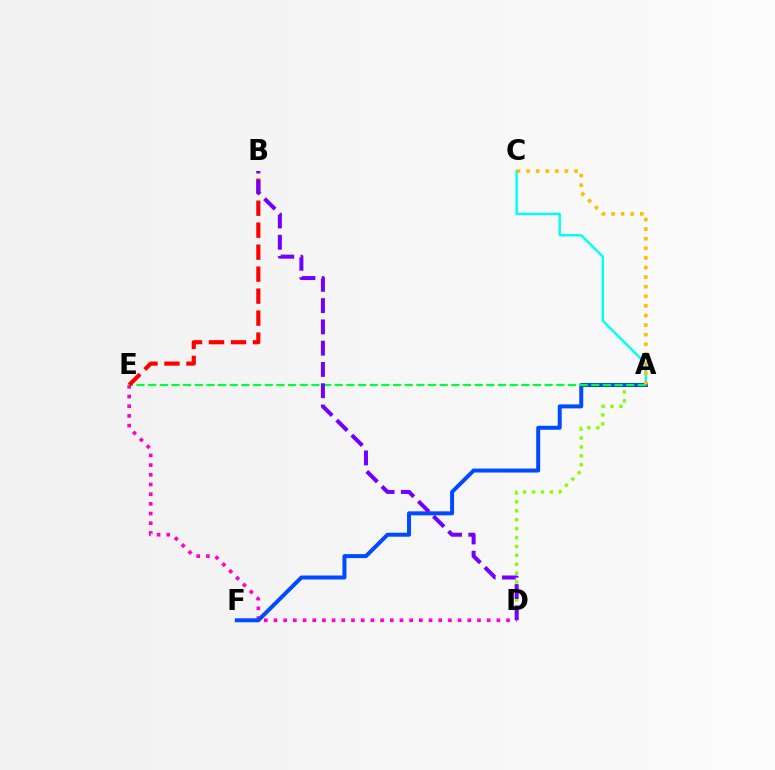{('D', 'E'): [{'color': '#ff00cf', 'line_style': 'dotted', 'thickness': 2.63}], ('A', 'C'): [{'color': '#00fff6', 'line_style': 'solid', 'thickness': 1.75}, {'color': '#ffbd00', 'line_style': 'dotted', 'thickness': 2.61}], ('A', 'D'): [{'color': '#84ff00', 'line_style': 'dotted', 'thickness': 2.42}], ('A', 'F'): [{'color': '#004bff', 'line_style': 'solid', 'thickness': 2.87}], ('A', 'E'): [{'color': '#00ff39', 'line_style': 'dashed', 'thickness': 1.58}], ('B', 'E'): [{'color': '#ff0000', 'line_style': 'dashed', 'thickness': 2.99}], ('B', 'D'): [{'color': '#7200ff', 'line_style': 'dashed', 'thickness': 2.89}]}